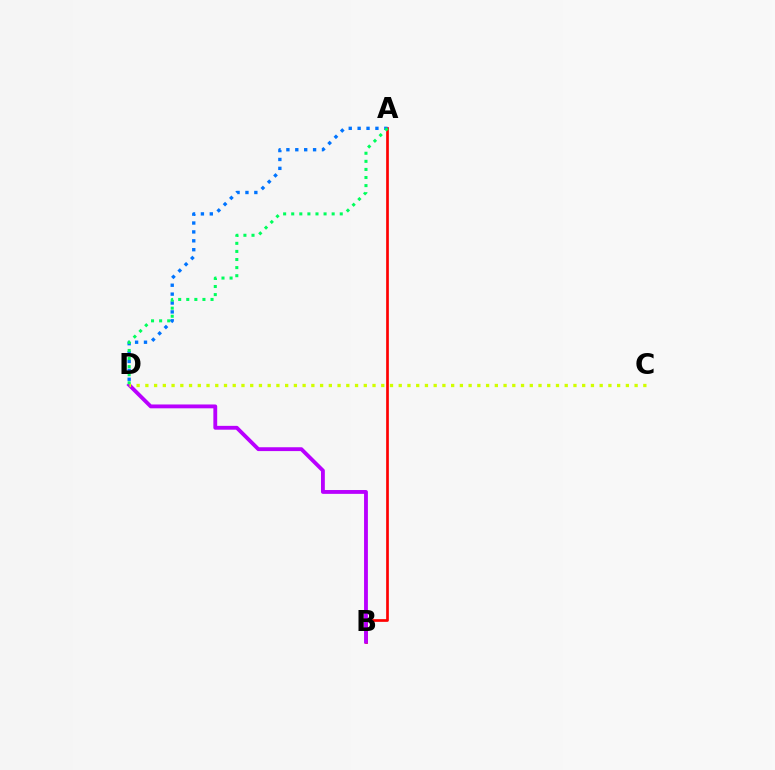{('A', 'B'): [{'color': '#ff0000', 'line_style': 'solid', 'thickness': 1.94}], ('A', 'D'): [{'color': '#0074ff', 'line_style': 'dotted', 'thickness': 2.42}, {'color': '#00ff5c', 'line_style': 'dotted', 'thickness': 2.2}], ('B', 'D'): [{'color': '#b900ff', 'line_style': 'solid', 'thickness': 2.76}], ('C', 'D'): [{'color': '#d1ff00', 'line_style': 'dotted', 'thickness': 2.37}]}